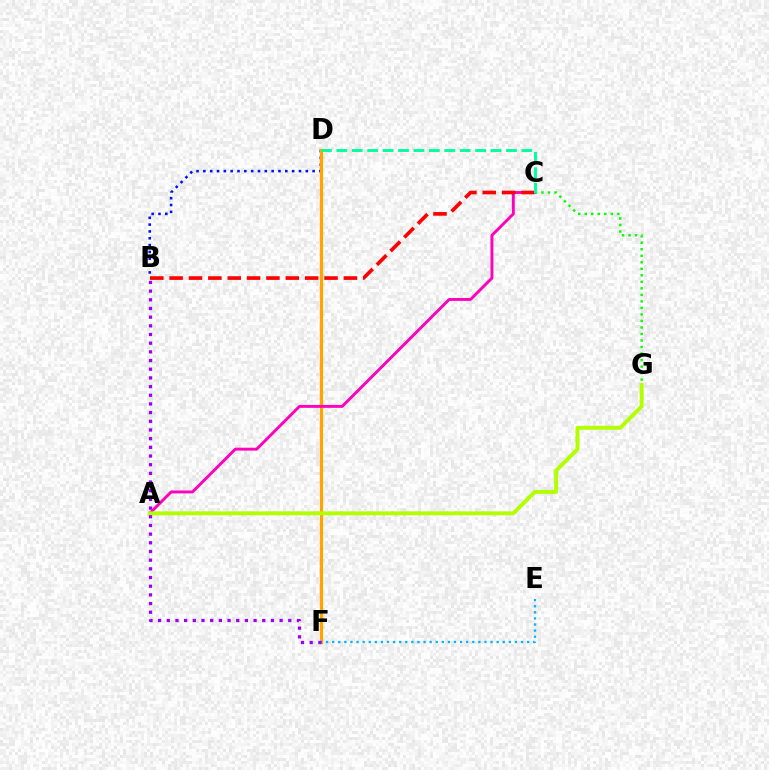{('C', 'G'): [{'color': '#08ff00', 'line_style': 'dotted', 'thickness': 1.77}], ('B', 'D'): [{'color': '#0010ff', 'line_style': 'dotted', 'thickness': 1.86}], ('D', 'F'): [{'color': '#ffa500', 'line_style': 'solid', 'thickness': 2.34}], ('E', 'F'): [{'color': '#00b5ff', 'line_style': 'dotted', 'thickness': 1.66}], ('A', 'C'): [{'color': '#ff00bd', 'line_style': 'solid', 'thickness': 2.09}], ('B', 'C'): [{'color': '#ff0000', 'line_style': 'dashed', 'thickness': 2.63}], ('A', 'G'): [{'color': '#b3ff00', 'line_style': 'solid', 'thickness': 2.83}], ('C', 'D'): [{'color': '#00ff9d', 'line_style': 'dashed', 'thickness': 2.09}], ('B', 'F'): [{'color': '#9b00ff', 'line_style': 'dotted', 'thickness': 2.36}]}